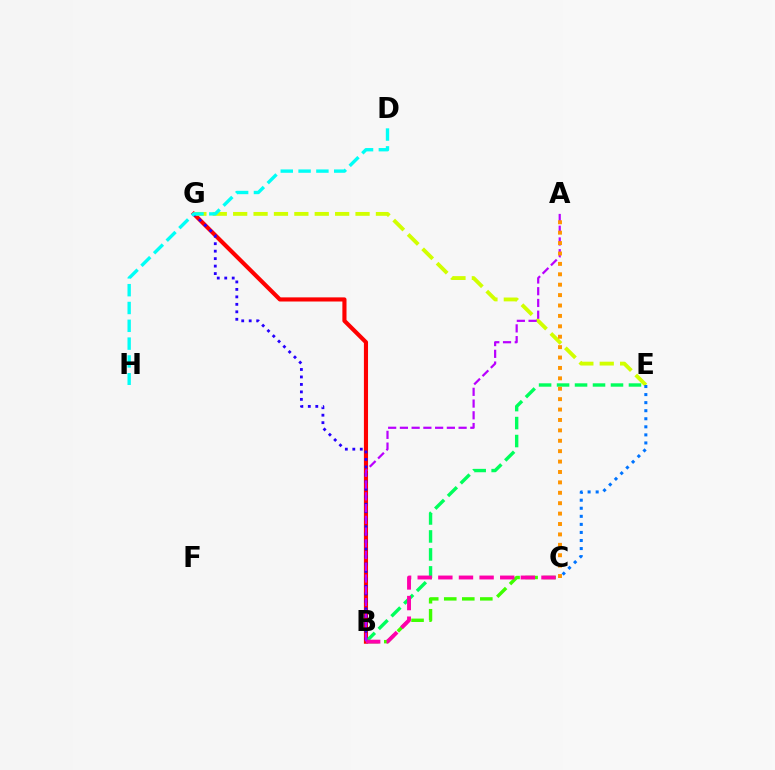{('B', 'G'): [{'color': '#ff0000', 'line_style': 'solid', 'thickness': 2.97}, {'color': '#2500ff', 'line_style': 'dotted', 'thickness': 2.03}], ('E', 'G'): [{'color': '#d1ff00', 'line_style': 'dashed', 'thickness': 2.77}], ('B', 'C'): [{'color': '#3dff00', 'line_style': 'dashed', 'thickness': 2.45}, {'color': '#ff00ac', 'line_style': 'dashed', 'thickness': 2.8}], ('B', 'E'): [{'color': '#00ff5c', 'line_style': 'dashed', 'thickness': 2.44}], ('A', 'B'): [{'color': '#b900ff', 'line_style': 'dashed', 'thickness': 1.59}], ('D', 'H'): [{'color': '#00fff6', 'line_style': 'dashed', 'thickness': 2.42}], ('C', 'E'): [{'color': '#0074ff', 'line_style': 'dotted', 'thickness': 2.19}], ('A', 'C'): [{'color': '#ff9400', 'line_style': 'dotted', 'thickness': 2.83}]}